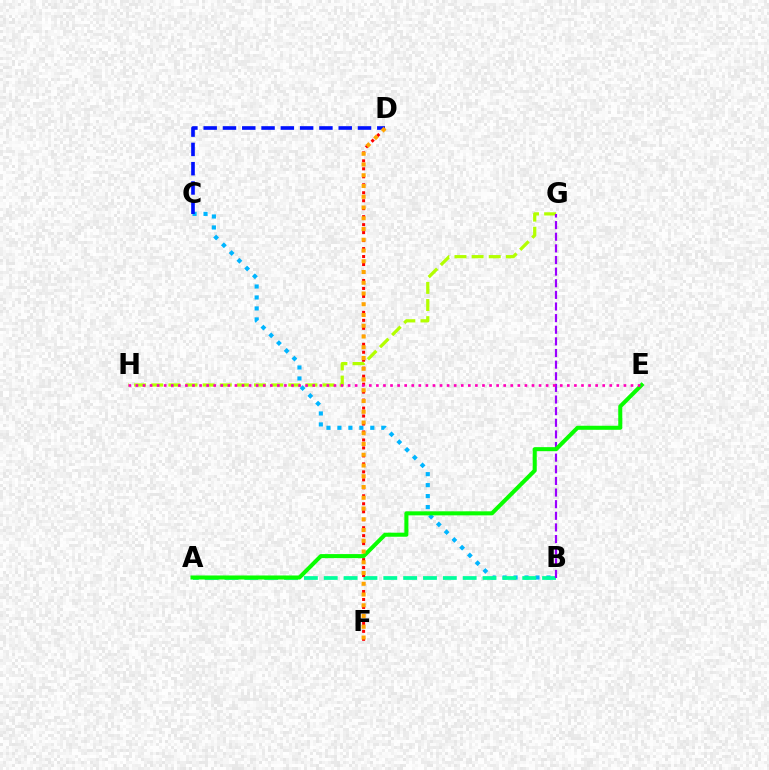{('B', 'C'): [{'color': '#00b5ff', 'line_style': 'dotted', 'thickness': 2.98}], ('C', 'D'): [{'color': '#0010ff', 'line_style': 'dashed', 'thickness': 2.62}], ('A', 'B'): [{'color': '#00ff9d', 'line_style': 'dashed', 'thickness': 2.7}], ('G', 'H'): [{'color': '#b3ff00', 'line_style': 'dashed', 'thickness': 2.33}], ('D', 'F'): [{'color': '#ff0000', 'line_style': 'dotted', 'thickness': 2.17}, {'color': '#ffa500', 'line_style': 'dotted', 'thickness': 2.92}], ('B', 'G'): [{'color': '#9b00ff', 'line_style': 'dashed', 'thickness': 1.58}], ('A', 'E'): [{'color': '#08ff00', 'line_style': 'solid', 'thickness': 2.91}], ('E', 'H'): [{'color': '#ff00bd', 'line_style': 'dotted', 'thickness': 1.92}]}